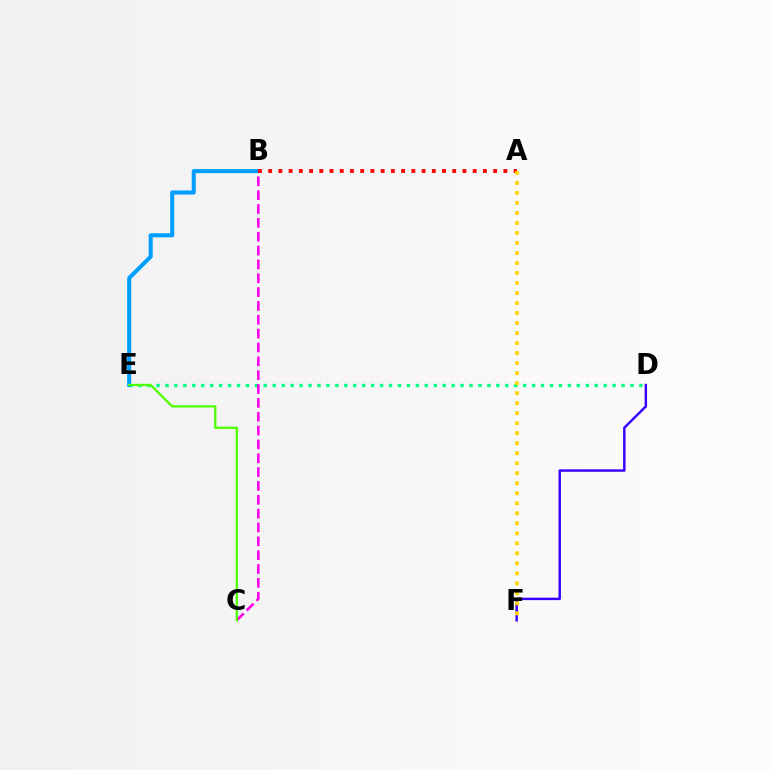{('D', 'E'): [{'color': '#00ff86', 'line_style': 'dotted', 'thickness': 2.43}], ('B', 'C'): [{'color': '#ff00ed', 'line_style': 'dashed', 'thickness': 1.88}], ('B', 'E'): [{'color': '#009eff', 'line_style': 'solid', 'thickness': 2.92}], ('A', 'B'): [{'color': '#ff0000', 'line_style': 'dotted', 'thickness': 2.78}], ('D', 'F'): [{'color': '#3700ff', 'line_style': 'solid', 'thickness': 1.75}], ('C', 'E'): [{'color': '#4fff00', 'line_style': 'solid', 'thickness': 1.64}], ('A', 'F'): [{'color': '#ffd500', 'line_style': 'dotted', 'thickness': 2.72}]}